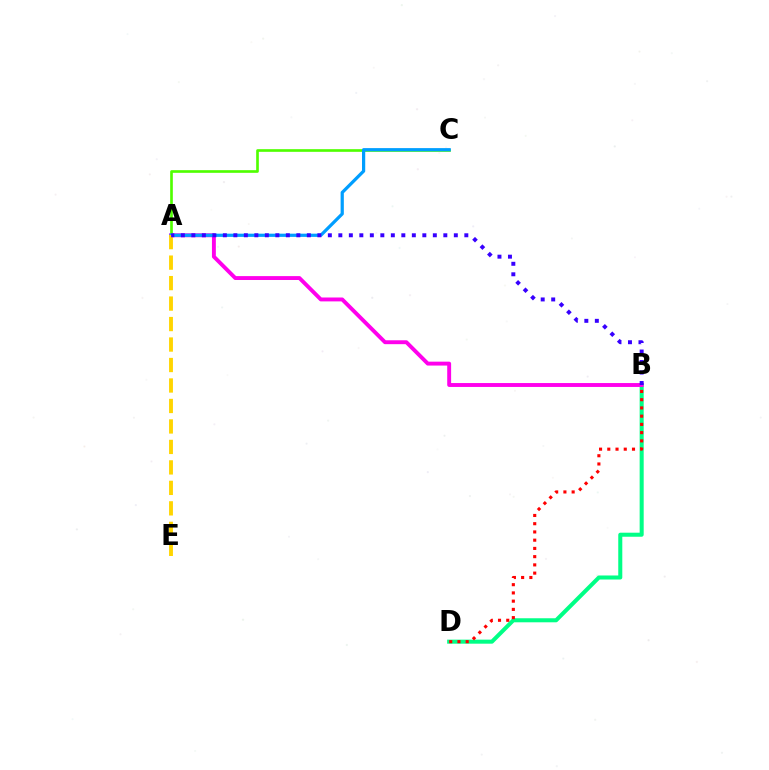{('B', 'D'): [{'color': '#00ff86', 'line_style': 'solid', 'thickness': 2.91}, {'color': '#ff0000', 'line_style': 'dotted', 'thickness': 2.24}], ('A', 'B'): [{'color': '#ff00ed', 'line_style': 'solid', 'thickness': 2.81}, {'color': '#3700ff', 'line_style': 'dotted', 'thickness': 2.85}], ('A', 'C'): [{'color': '#4fff00', 'line_style': 'solid', 'thickness': 1.91}, {'color': '#009eff', 'line_style': 'solid', 'thickness': 2.32}], ('A', 'E'): [{'color': '#ffd500', 'line_style': 'dashed', 'thickness': 2.78}]}